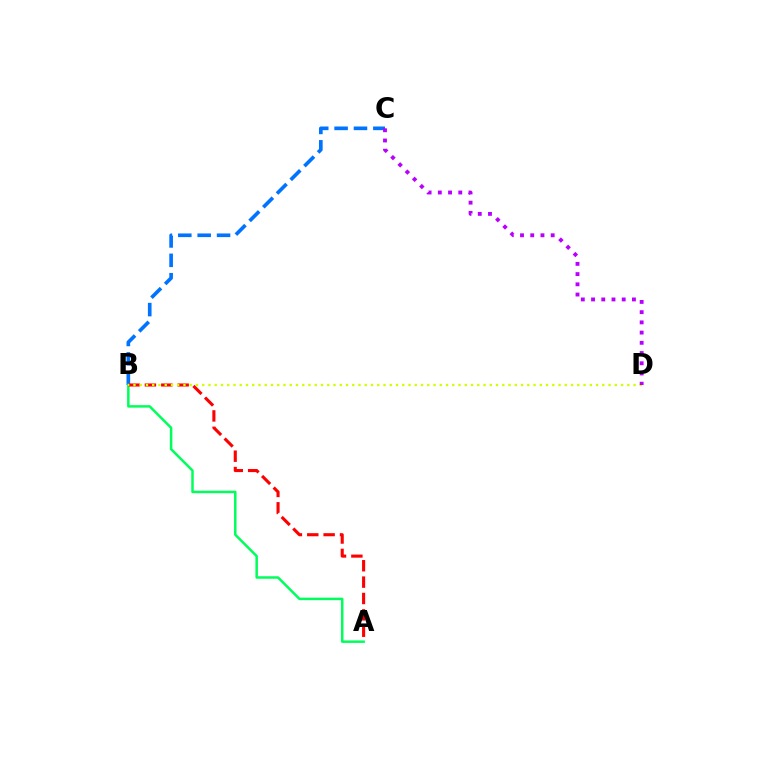{('B', 'C'): [{'color': '#0074ff', 'line_style': 'dashed', 'thickness': 2.63}], ('A', 'B'): [{'color': '#00ff5c', 'line_style': 'solid', 'thickness': 1.8}, {'color': '#ff0000', 'line_style': 'dashed', 'thickness': 2.22}], ('B', 'D'): [{'color': '#d1ff00', 'line_style': 'dotted', 'thickness': 1.7}], ('C', 'D'): [{'color': '#b900ff', 'line_style': 'dotted', 'thickness': 2.78}]}